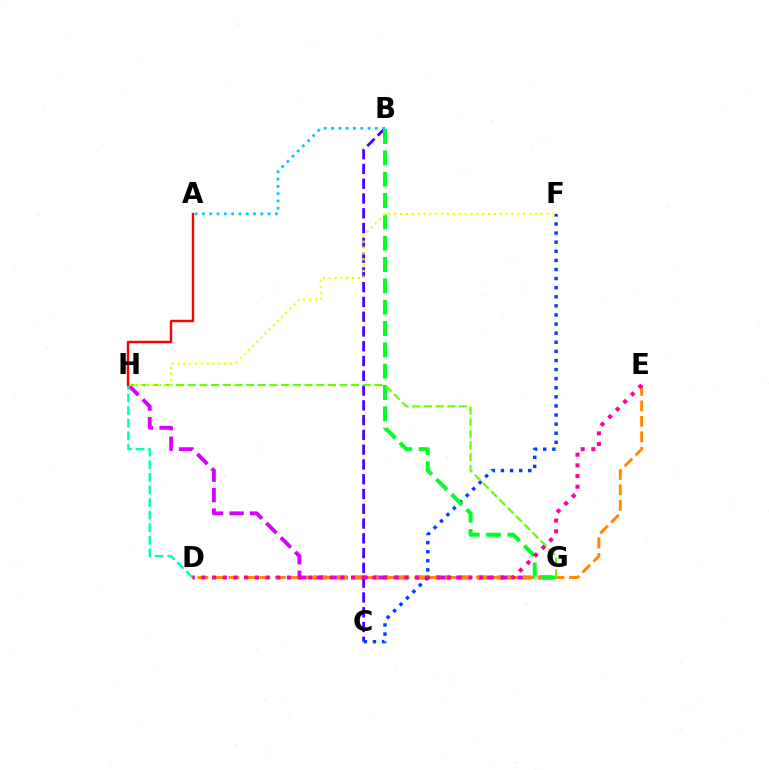{('G', 'H'): [{'color': '#d600ff', 'line_style': 'dashed', 'thickness': 2.78}, {'color': '#66ff00', 'line_style': 'dashed', 'thickness': 1.59}], ('D', 'E'): [{'color': '#ff8800', 'line_style': 'dashed', 'thickness': 2.1}, {'color': '#ff00a0', 'line_style': 'dotted', 'thickness': 2.9}], ('B', 'C'): [{'color': '#4f00ff', 'line_style': 'dashed', 'thickness': 2.01}], ('A', 'B'): [{'color': '#00c7ff', 'line_style': 'dotted', 'thickness': 1.98}], ('C', 'F'): [{'color': '#003fff', 'line_style': 'dotted', 'thickness': 2.47}], ('B', 'G'): [{'color': '#00ff27', 'line_style': 'dashed', 'thickness': 2.9}], ('D', 'H'): [{'color': '#00ffaf', 'line_style': 'dashed', 'thickness': 1.71}], ('F', 'H'): [{'color': '#eeff00', 'line_style': 'dotted', 'thickness': 1.59}], ('A', 'H'): [{'color': '#ff0000', 'line_style': 'solid', 'thickness': 1.76}]}